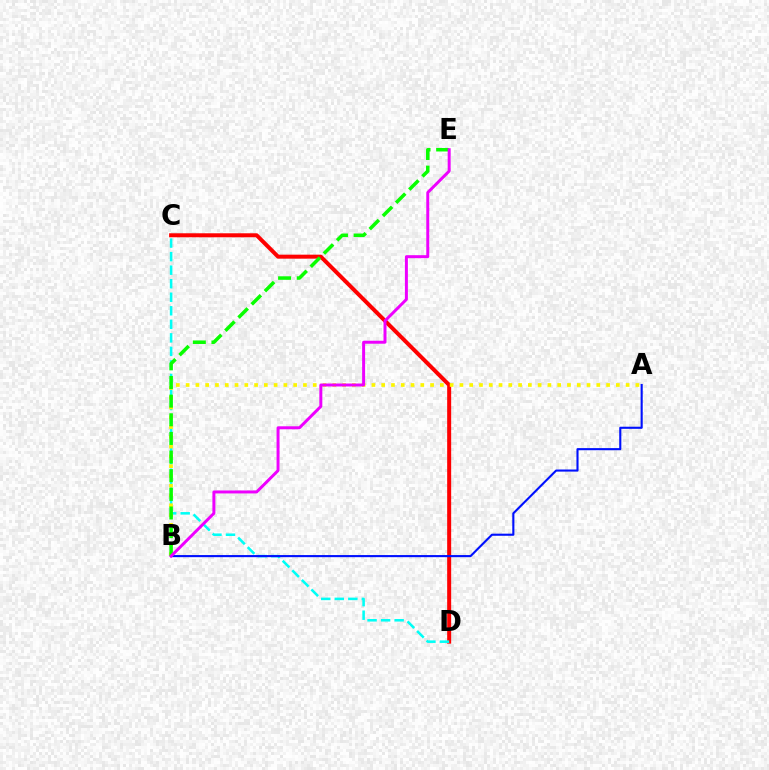{('C', 'D'): [{'color': '#ff0000', 'line_style': 'solid', 'thickness': 2.88}, {'color': '#00fff6', 'line_style': 'dashed', 'thickness': 1.84}], ('A', 'B'): [{'color': '#fcf500', 'line_style': 'dotted', 'thickness': 2.66}, {'color': '#0010ff', 'line_style': 'solid', 'thickness': 1.52}], ('B', 'E'): [{'color': '#08ff00', 'line_style': 'dashed', 'thickness': 2.53}, {'color': '#ee00ff', 'line_style': 'solid', 'thickness': 2.14}]}